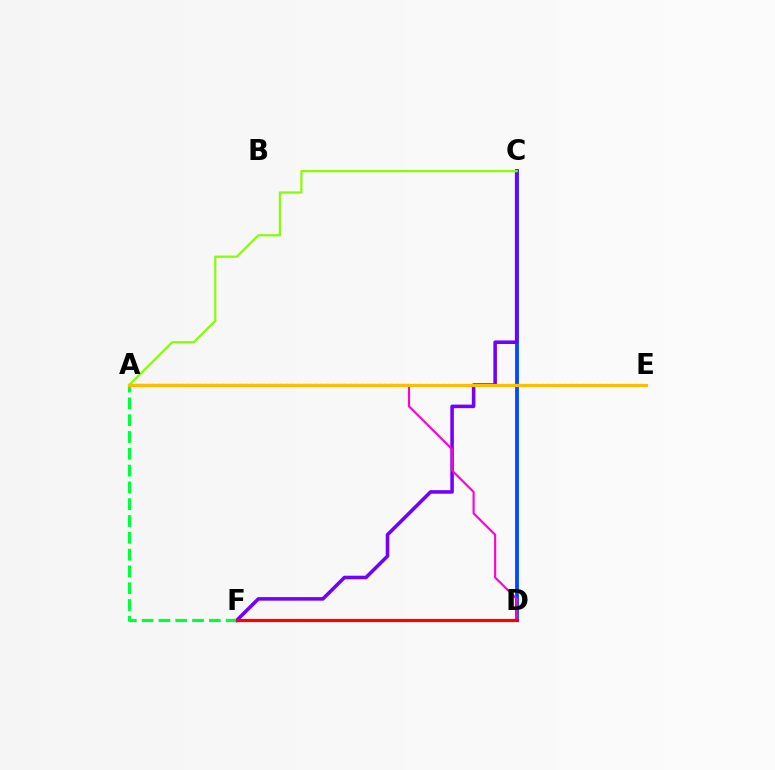{('A', 'E'): [{'color': '#00fff6', 'line_style': 'dotted', 'thickness': 1.58}, {'color': '#ffbd00', 'line_style': 'solid', 'thickness': 2.28}], ('C', 'D'): [{'color': '#004bff', 'line_style': 'solid', 'thickness': 2.76}], ('C', 'F'): [{'color': '#7200ff', 'line_style': 'solid', 'thickness': 2.56}], ('A', 'D'): [{'color': '#ff00cf', 'line_style': 'solid', 'thickness': 1.53}], ('A', 'F'): [{'color': '#00ff39', 'line_style': 'dashed', 'thickness': 2.28}], ('A', 'C'): [{'color': '#84ff00', 'line_style': 'solid', 'thickness': 1.57}], ('D', 'F'): [{'color': '#ff0000', 'line_style': 'solid', 'thickness': 2.31}]}